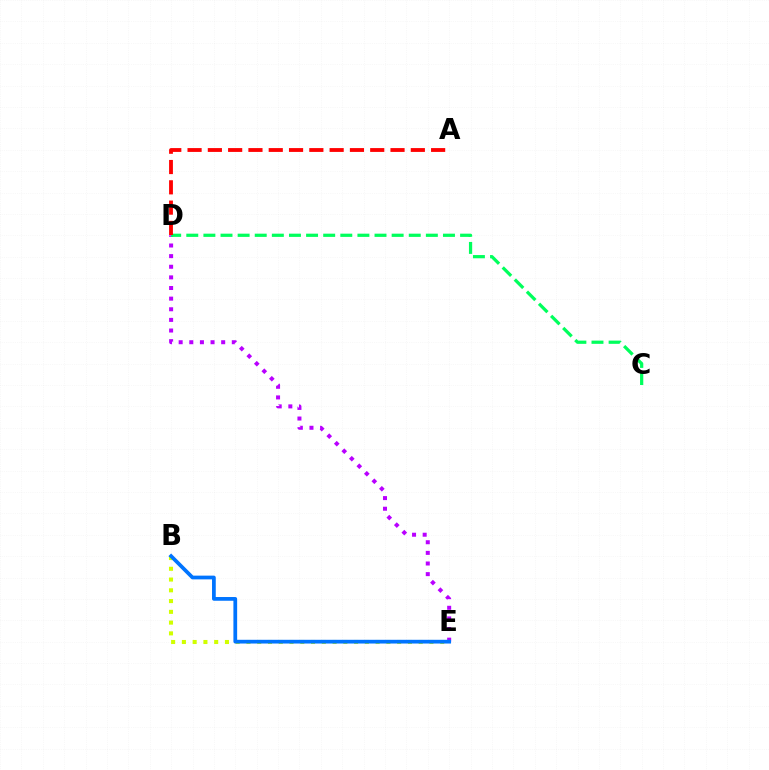{('B', 'E'): [{'color': '#d1ff00', 'line_style': 'dotted', 'thickness': 2.92}, {'color': '#0074ff', 'line_style': 'solid', 'thickness': 2.69}], ('D', 'E'): [{'color': '#b900ff', 'line_style': 'dotted', 'thickness': 2.89}], ('C', 'D'): [{'color': '#00ff5c', 'line_style': 'dashed', 'thickness': 2.32}], ('A', 'D'): [{'color': '#ff0000', 'line_style': 'dashed', 'thickness': 2.76}]}